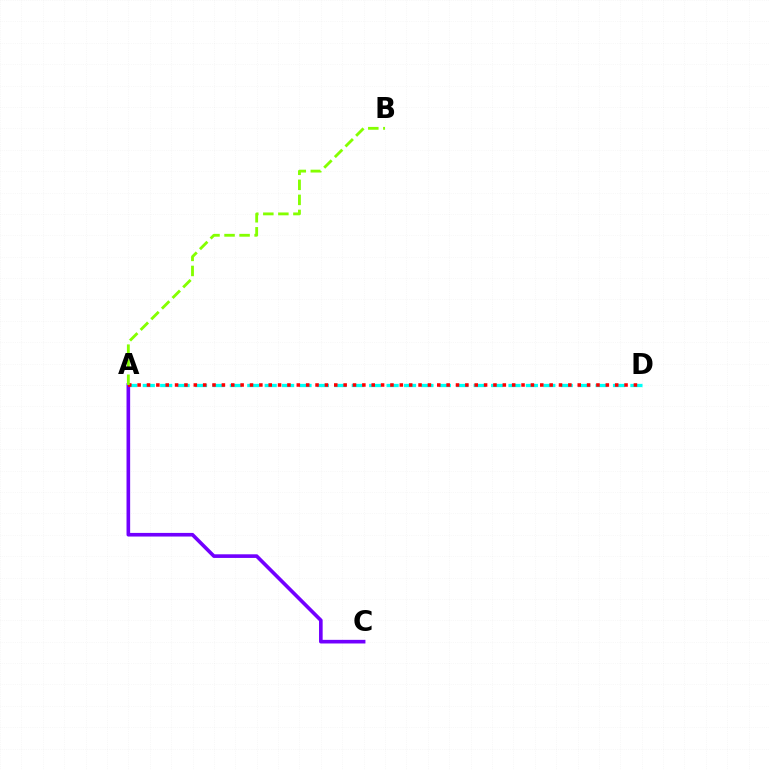{('A', 'D'): [{'color': '#00fff6', 'line_style': 'dashed', 'thickness': 2.37}, {'color': '#ff0000', 'line_style': 'dotted', 'thickness': 2.54}], ('A', 'C'): [{'color': '#7200ff', 'line_style': 'solid', 'thickness': 2.61}], ('A', 'B'): [{'color': '#84ff00', 'line_style': 'dashed', 'thickness': 2.04}]}